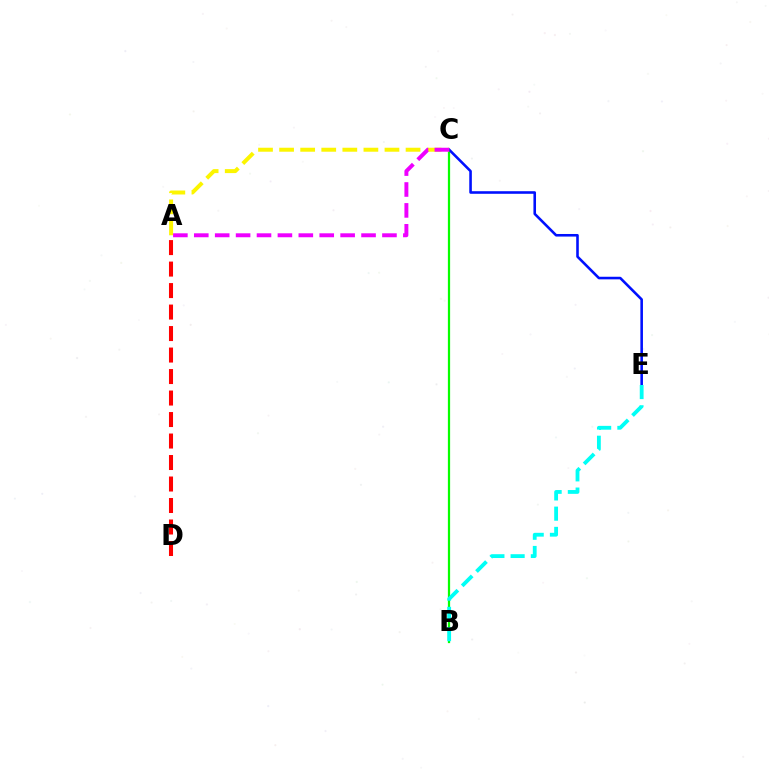{('B', 'C'): [{'color': '#08ff00', 'line_style': 'solid', 'thickness': 1.61}], ('C', 'E'): [{'color': '#0010ff', 'line_style': 'solid', 'thickness': 1.86}], ('A', 'C'): [{'color': '#fcf500', 'line_style': 'dashed', 'thickness': 2.86}, {'color': '#ee00ff', 'line_style': 'dashed', 'thickness': 2.84}], ('A', 'D'): [{'color': '#ff0000', 'line_style': 'dashed', 'thickness': 2.92}], ('B', 'E'): [{'color': '#00fff6', 'line_style': 'dashed', 'thickness': 2.75}]}